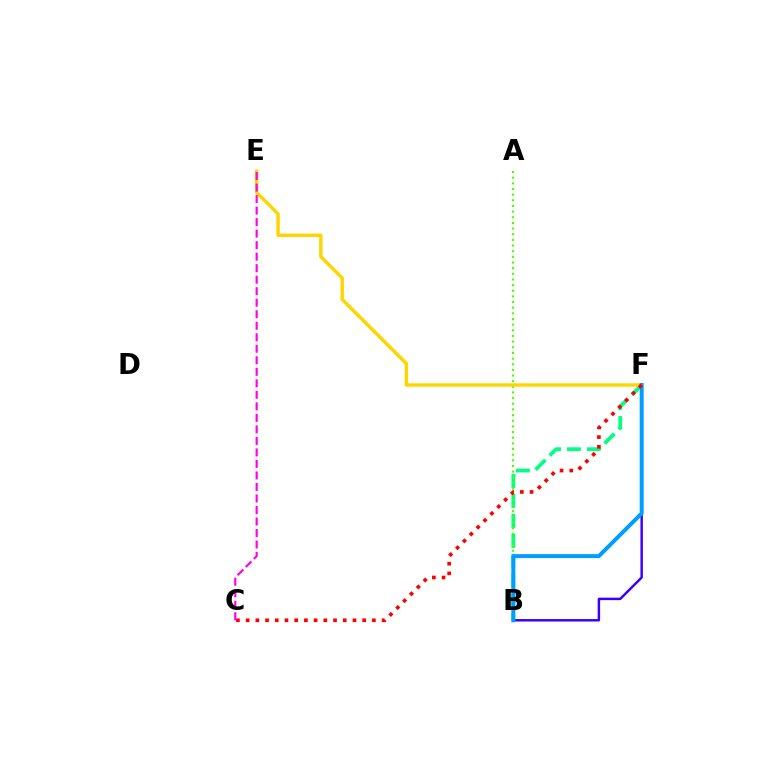{('B', 'F'): [{'color': '#3700ff', 'line_style': 'solid', 'thickness': 1.77}, {'color': '#00ff86', 'line_style': 'dashed', 'thickness': 2.71}, {'color': '#009eff', 'line_style': 'solid', 'thickness': 2.86}], ('A', 'B'): [{'color': '#4fff00', 'line_style': 'dotted', 'thickness': 1.54}], ('E', 'F'): [{'color': '#ffd500', 'line_style': 'solid', 'thickness': 2.46}], ('C', 'F'): [{'color': '#ff0000', 'line_style': 'dotted', 'thickness': 2.64}], ('C', 'E'): [{'color': '#ff00ed', 'line_style': 'dashed', 'thickness': 1.56}]}